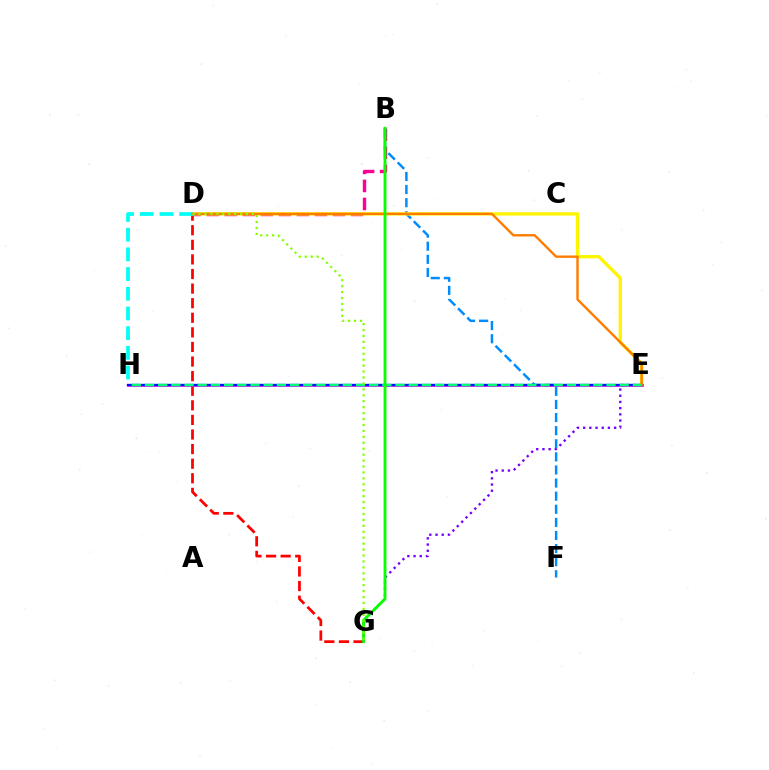{('D', 'G'): [{'color': '#ff0000', 'line_style': 'dashed', 'thickness': 1.98}, {'color': '#84ff00', 'line_style': 'dotted', 'thickness': 1.61}], ('B', 'D'): [{'color': '#ff0094', 'line_style': 'dashed', 'thickness': 2.45}], ('B', 'F'): [{'color': '#008cff', 'line_style': 'dashed', 'thickness': 1.78}], ('D', 'E'): [{'color': '#fcf500', 'line_style': 'solid', 'thickness': 2.4}, {'color': '#ff7c00', 'line_style': 'solid', 'thickness': 1.71}], ('E', 'G'): [{'color': '#7200ff', 'line_style': 'dotted', 'thickness': 1.68}], ('E', 'H'): [{'color': '#ee00ff', 'line_style': 'solid', 'thickness': 1.86}, {'color': '#0010ff', 'line_style': 'solid', 'thickness': 1.68}, {'color': '#00ff74', 'line_style': 'dashed', 'thickness': 1.79}], ('D', 'H'): [{'color': '#00fff6', 'line_style': 'dashed', 'thickness': 2.68}], ('B', 'G'): [{'color': '#08ff00', 'line_style': 'solid', 'thickness': 2.05}]}